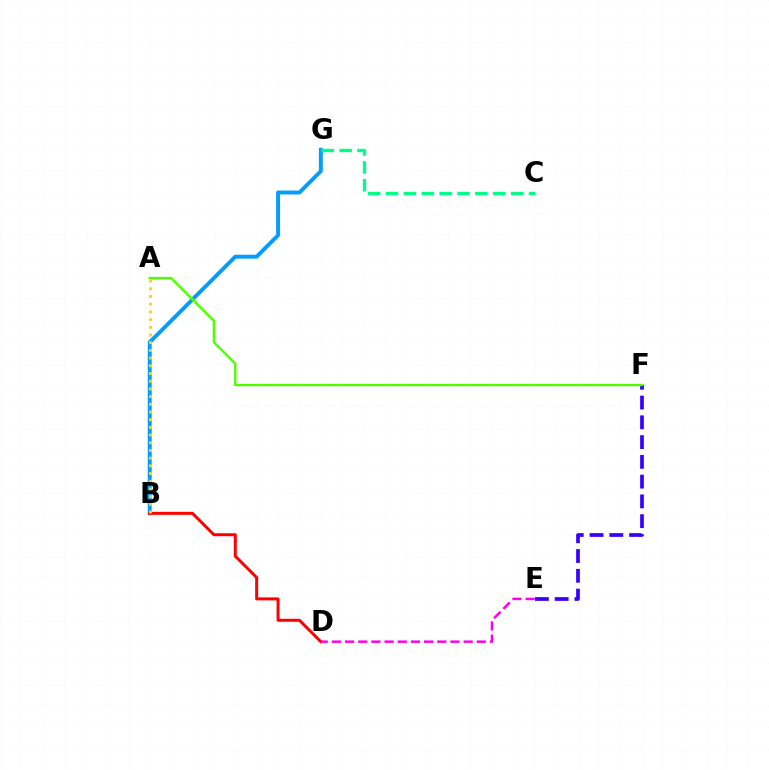{('B', 'G'): [{'color': '#009eff', 'line_style': 'solid', 'thickness': 2.82}], ('E', 'F'): [{'color': '#3700ff', 'line_style': 'dashed', 'thickness': 2.69}], ('B', 'D'): [{'color': '#ff0000', 'line_style': 'solid', 'thickness': 2.16}], ('A', 'B'): [{'color': '#ffd500', 'line_style': 'dotted', 'thickness': 2.09}], ('C', 'G'): [{'color': '#00ff86', 'line_style': 'dashed', 'thickness': 2.43}], ('A', 'F'): [{'color': '#4fff00', 'line_style': 'solid', 'thickness': 1.72}], ('D', 'E'): [{'color': '#ff00ed', 'line_style': 'dashed', 'thickness': 1.79}]}